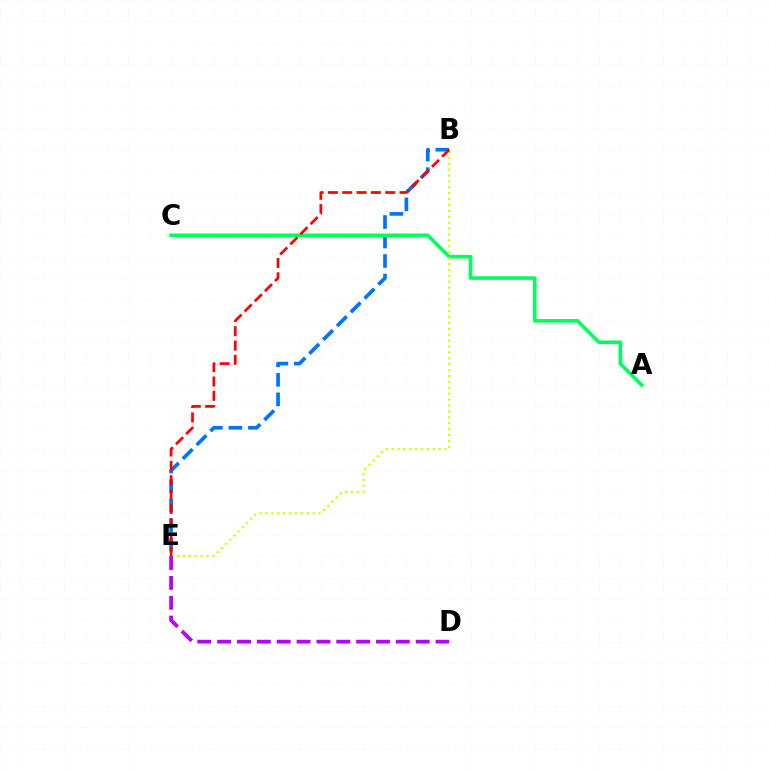{('B', 'E'): [{'color': '#0074ff', 'line_style': 'dashed', 'thickness': 2.65}, {'color': '#d1ff00', 'line_style': 'dotted', 'thickness': 1.6}, {'color': '#ff0000', 'line_style': 'dashed', 'thickness': 1.95}], ('A', 'C'): [{'color': '#00ff5c', 'line_style': 'solid', 'thickness': 2.58}], ('D', 'E'): [{'color': '#b900ff', 'line_style': 'dashed', 'thickness': 2.7}]}